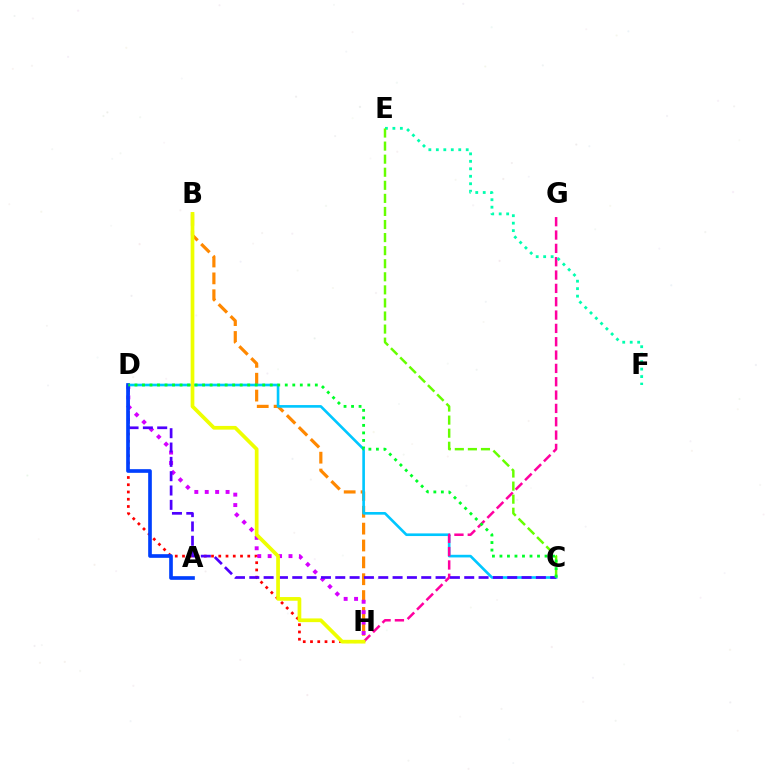{('D', 'H'): [{'color': '#ff0000', 'line_style': 'dotted', 'thickness': 1.97}, {'color': '#d600ff', 'line_style': 'dotted', 'thickness': 2.83}], ('B', 'H'): [{'color': '#ff8800', 'line_style': 'dashed', 'thickness': 2.29}, {'color': '#eeff00', 'line_style': 'solid', 'thickness': 2.67}], ('C', 'D'): [{'color': '#00c7ff', 'line_style': 'solid', 'thickness': 1.9}, {'color': '#4f00ff', 'line_style': 'dashed', 'thickness': 1.95}, {'color': '#00ff27', 'line_style': 'dotted', 'thickness': 2.04}], ('G', 'H'): [{'color': '#ff00a0', 'line_style': 'dashed', 'thickness': 1.81}], ('E', 'F'): [{'color': '#00ffaf', 'line_style': 'dotted', 'thickness': 2.03}], ('A', 'D'): [{'color': '#003fff', 'line_style': 'solid', 'thickness': 2.64}], ('C', 'E'): [{'color': '#66ff00', 'line_style': 'dashed', 'thickness': 1.78}]}